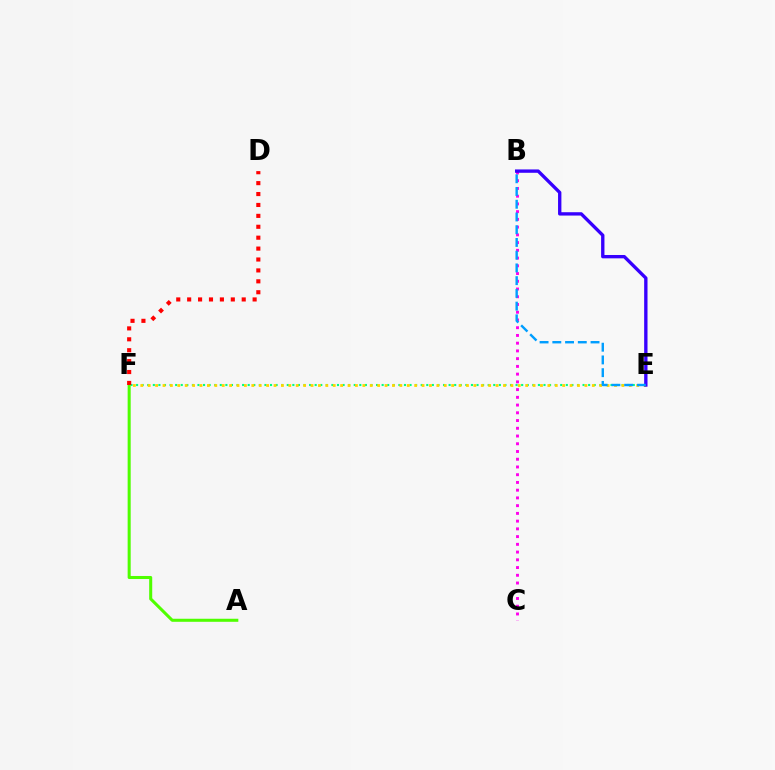{('E', 'F'): [{'color': '#00ff86', 'line_style': 'dotted', 'thickness': 1.52}, {'color': '#ffd500', 'line_style': 'dotted', 'thickness': 2.01}], ('B', 'C'): [{'color': '#ff00ed', 'line_style': 'dotted', 'thickness': 2.1}], ('B', 'E'): [{'color': '#3700ff', 'line_style': 'solid', 'thickness': 2.41}, {'color': '#009eff', 'line_style': 'dashed', 'thickness': 1.73}], ('A', 'F'): [{'color': '#4fff00', 'line_style': 'solid', 'thickness': 2.19}], ('D', 'F'): [{'color': '#ff0000', 'line_style': 'dotted', 'thickness': 2.96}]}